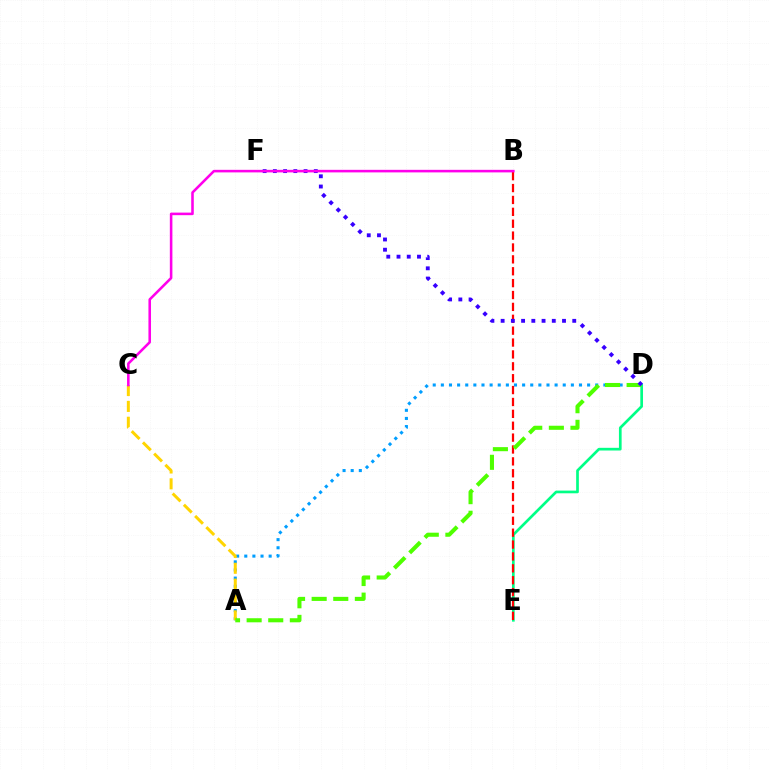{('D', 'E'): [{'color': '#00ff86', 'line_style': 'solid', 'thickness': 1.94}], ('A', 'D'): [{'color': '#009eff', 'line_style': 'dotted', 'thickness': 2.21}, {'color': '#4fff00', 'line_style': 'dashed', 'thickness': 2.93}], ('A', 'C'): [{'color': '#ffd500', 'line_style': 'dashed', 'thickness': 2.15}], ('B', 'E'): [{'color': '#ff0000', 'line_style': 'dashed', 'thickness': 1.61}], ('D', 'F'): [{'color': '#3700ff', 'line_style': 'dotted', 'thickness': 2.78}], ('B', 'C'): [{'color': '#ff00ed', 'line_style': 'solid', 'thickness': 1.85}]}